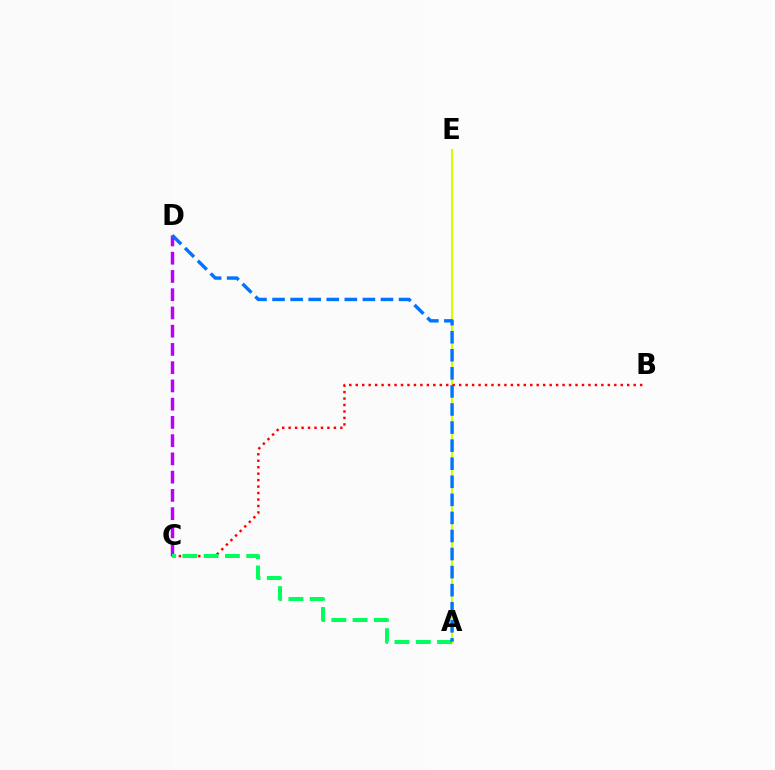{('A', 'E'): [{'color': '#d1ff00', 'line_style': 'solid', 'thickness': 1.52}], ('C', 'D'): [{'color': '#b900ff', 'line_style': 'dashed', 'thickness': 2.48}], ('B', 'C'): [{'color': '#ff0000', 'line_style': 'dotted', 'thickness': 1.76}], ('A', 'C'): [{'color': '#00ff5c', 'line_style': 'dashed', 'thickness': 2.89}], ('A', 'D'): [{'color': '#0074ff', 'line_style': 'dashed', 'thickness': 2.45}]}